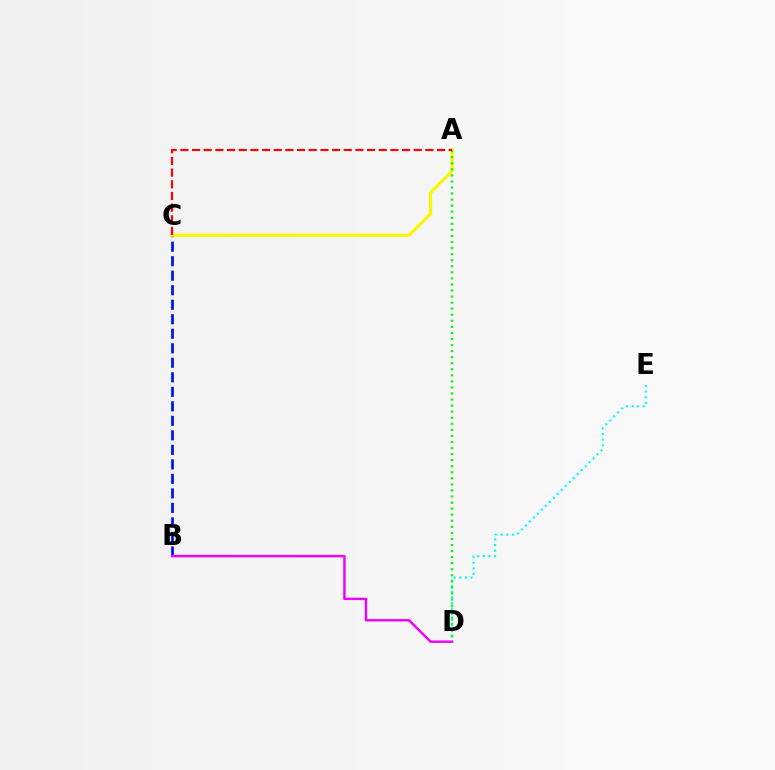{('B', 'C'): [{'color': '#0010ff', 'line_style': 'dashed', 'thickness': 1.97}], ('D', 'E'): [{'color': '#00fff6', 'line_style': 'dotted', 'thickness': 1.52}], ('A', 'C'): [{'color': '#fcf500', 'line_style': 'solid', 'thickness': 2.26}, {'color': '#ff0000', 'line_style': 'dashed', 'thickness': 1.58}], ('A', 'D'): [{'color': '#08ff00', 'line_style': 'dotted', 'thickness': 1.65}], ('B', 'D'): [{'color': '#ee00ff', 'line_style': 'solid', 'thickness': 1.75}]}